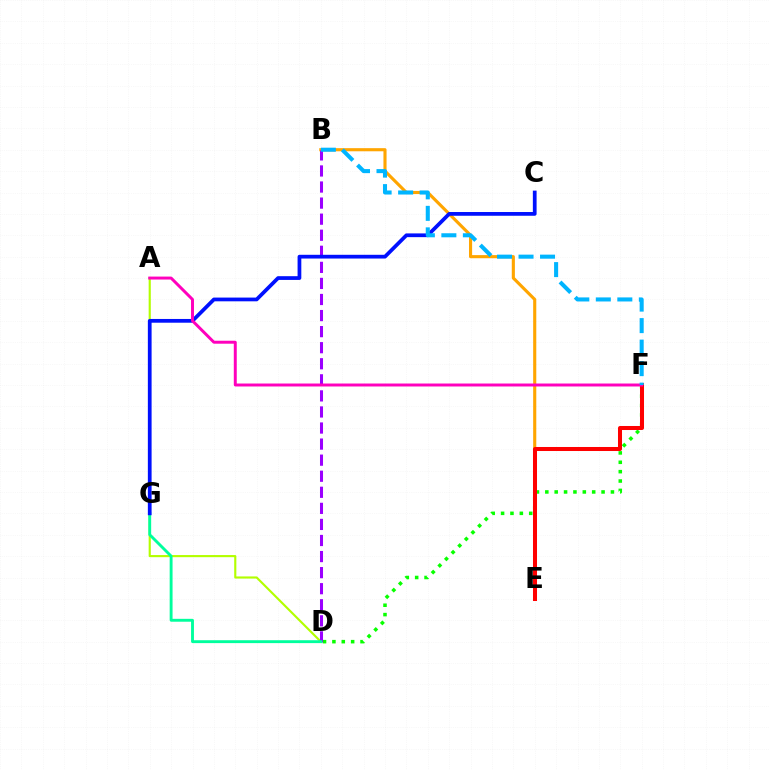{('B', 'E'): [{'color': '#ffa500', 'line_style': 'solid', 'thickness': 2.24}], ('D', 'F'): [{'color': '#08ff00', 'line_style': 'dotted', 'thickness': 2.55}], ('A', 'D'): [{'color': '#b3ff00', 'line_style': 'solid', 'thickness': 1.54}], ('E', 'F'): [{'color': '#ff0000', 'line_style': 'solid', 'thickness': 2.9}], ('B', 'D'): [{'color': '#9b00ff', 'line_style': 'dashed', 'thickness': 2.18}], ('D', 'G'): [{'color': '#00ff9d', 'line_style': 'solid', 'thickness': 2.08}], ('C', 'G'): [{'color': '#0010ff', 'line_style': 'solid', 'thickness': 2.7}], ('A', 'F'): [{'color': '#ff00bd', 'line_style': 'solid', 'thickness': 2.13}], ('B', 'F'): [{'color': '#00b5ff', 'line_style': 'dashed', 'thickness': 2.92}]}